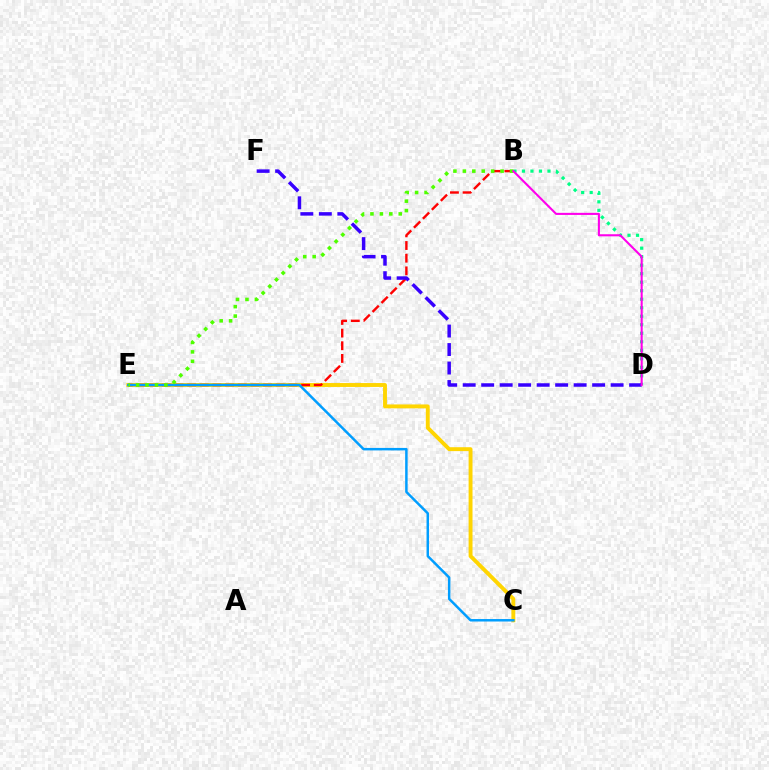{('C', 'E'): [{'color': '#ffd500', 'line_style': 'solid', 'thickness': 2.81}, {'color': '#009eff', 'line_style': 'solid', 'thickness': 1.78}], ('B', 'D'): [{'color': '#00ff86', 'line_style': 'dotted', 'thickness': 2.31}, {'color': '#ff00ed', 'line_style': 'solid', 'thickness': 1.5}], ('B', 'E'): [{'color': '#ff0000', 'line_style': 'dashed', 'thickness': 1.72}, {'color': '#4fff00', 'line_style': 'dotted', 'thickness': 2.56}], ('D', 'F'): [{'color': '#3700ff', 'line_style': 'dashed', 'thickness': 2.51}]}